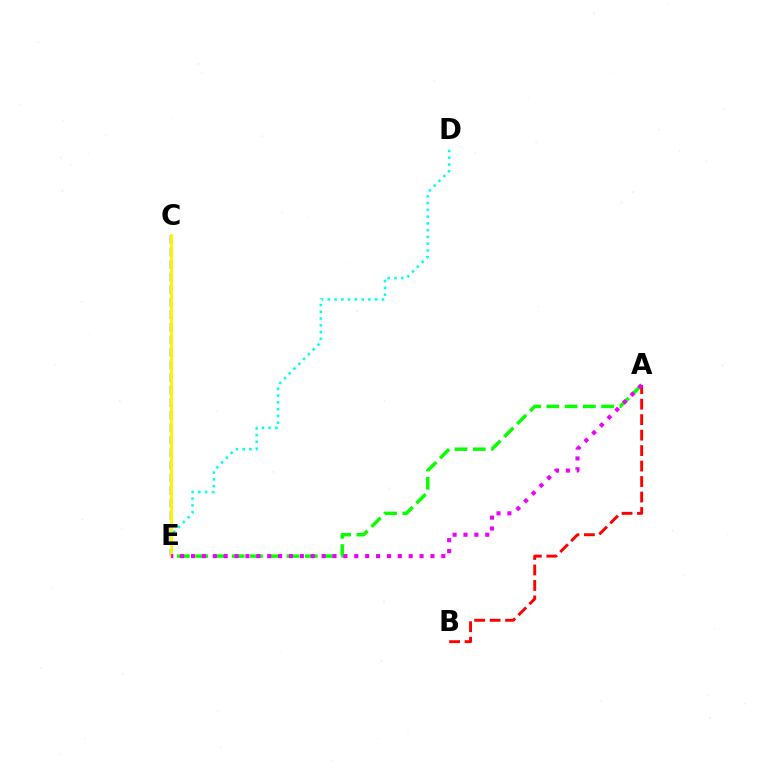{('D', 'E'): [{'color': '#00fff6', 'line_style': 'dotted', 'thickness': 1.84}], ('A', 'E'): [{'color': '#08ff00', 'line_style': 'dashed', 'thickness': 2.48}, {'color': '#ee00ff', 'line_style': 'dotted', 'thickness': 2.96}], ('C', 'E'): [{'color': '#0010ff', 'line_style': 'dashed', 'thickness': 1.71}, {'color': '#fcf500', 'line_style': 'solid', 'thickness': 2.14}], ('A', 'B'): [{'color': '#ff0000', 'line_style': 'dashed', 'thickness': 2.1}]}